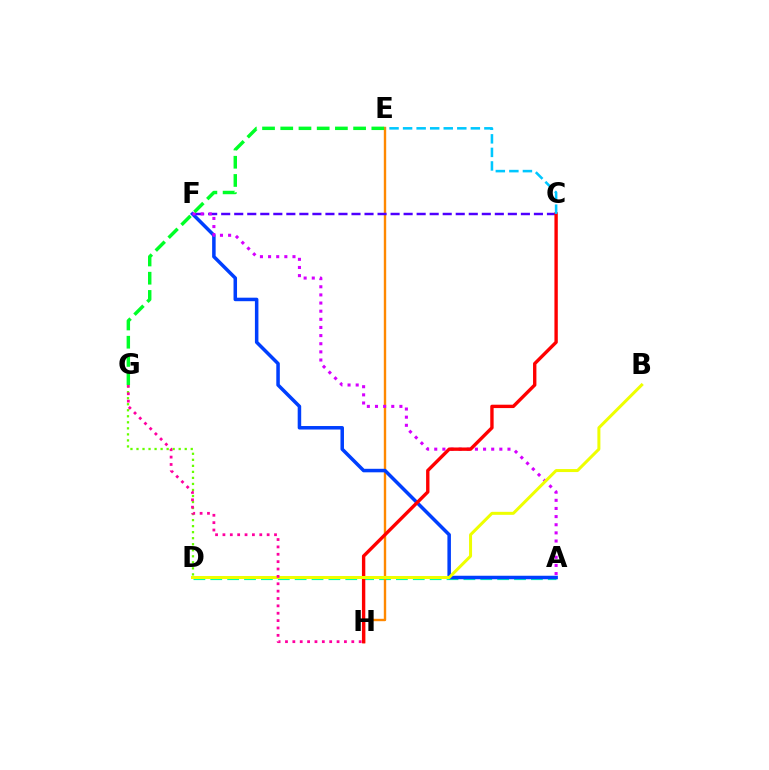{('A', 'D'): [{'color': '#00ffaf', 'line_style': 'dashed', 'thickness': 2.29}], ('E', 'H'): [{'color': '#ff8800', 'line_style': 'solid', 'thickness': 1.72}], ('D', 'G'): [{'color': '#66ff00', 'line_style': 'dotted', 'thickness': 1.64}], ('A', 'F'): [{'color': '#003fff', 'line_style': 'solid', 'thickness': 2.53}, {'color': '#d600ff', 'line_style': 'dotted', 'thickness': 2.21}], ('C', 'F'): [{'color': '#4f00ff', 'line_style': 'dashed', 'thickness': 1.77}], ('C', 'H'): [{'color': '#ff0000', 'line_style': 'solid', 'thickness': 2.43}], ('C', 'E'): [{'color': '#00c7ff', 'line_style': 'dashed', 'thickness': 1.84}], ('B', 'D'): [{'color': '#eeff00', 'line_style': 'solid', 'thickness': 2.17}], ('E', 'G'): [{'color': '#00ff27', 'line_style': 'dashed', 'thickness': 2.47}], ('G', 'H'): [{'color': '#ff00a0', 'line_style': 'dotted', 'thickness': 2.0}]}